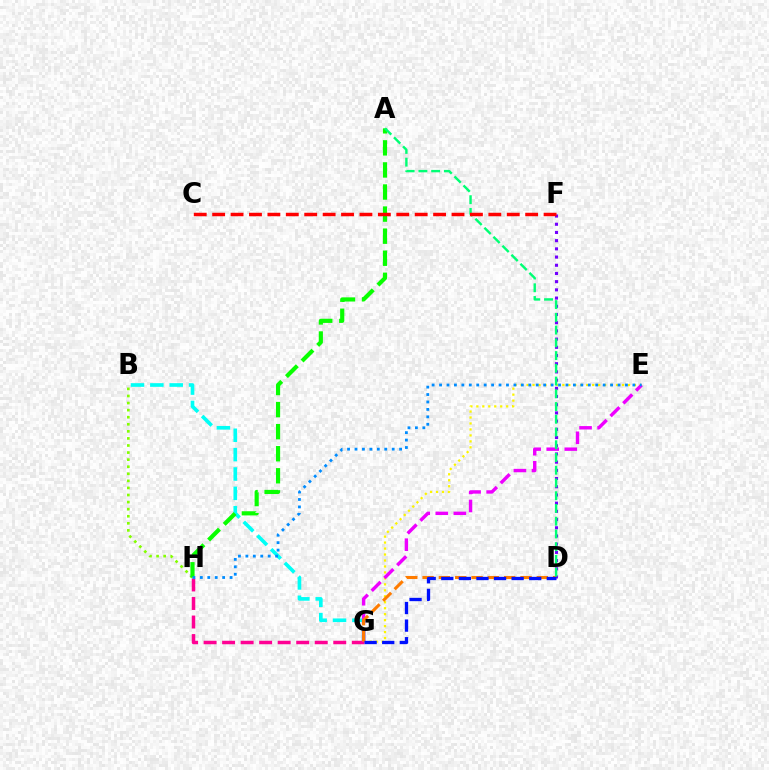{('D', 'F'): [{'color': '#7200ff', 'line_style': 'dotted', 'thickness': 2.23}], ('B', 'H'): [{'color': '#84ff00', 'line_style': 'dotted', 'thickness': 1.92}], ('B', 'G'): [{'color': '#00fff6', 'line_style': 'dashed', 'thickness': 2.63}], ('A', 'H'): [{'color': '#08ff00', 'line_style': 'dashed', 'thickness': 3.0}], ('E', 'G'): [{'color': '#fcf500', 'line_style': 'dotted', 'thickness': 1.62}, {'color': '#ee00ff', 'line_style': 'dashed', 'thickness': 2.45}], ('G', 'H'): [{'color': '#ff0094', 'line_style': 'dashed', 'thickness': 2.52}], ('E', 'H'): [{'color': '#008cff', 'line_style': 'dotted', 'thickness': 2.02}], ('D', 'G'): [{'color': '#ff7c00', 'line_style': 'dashed', 'thickness': 2.22}, {'color': '#0010ff', 'line_style': 'dashed', 'thickness': 2.39}], ('A', 'D'): [{'color': '#00ff74', 'line_style': 'dashed', 'thickness': 1.73}], ('C', 'F'): [{'color': '#ff0000', 'line_style': 'dashed', 'thickness': 2.5}]}